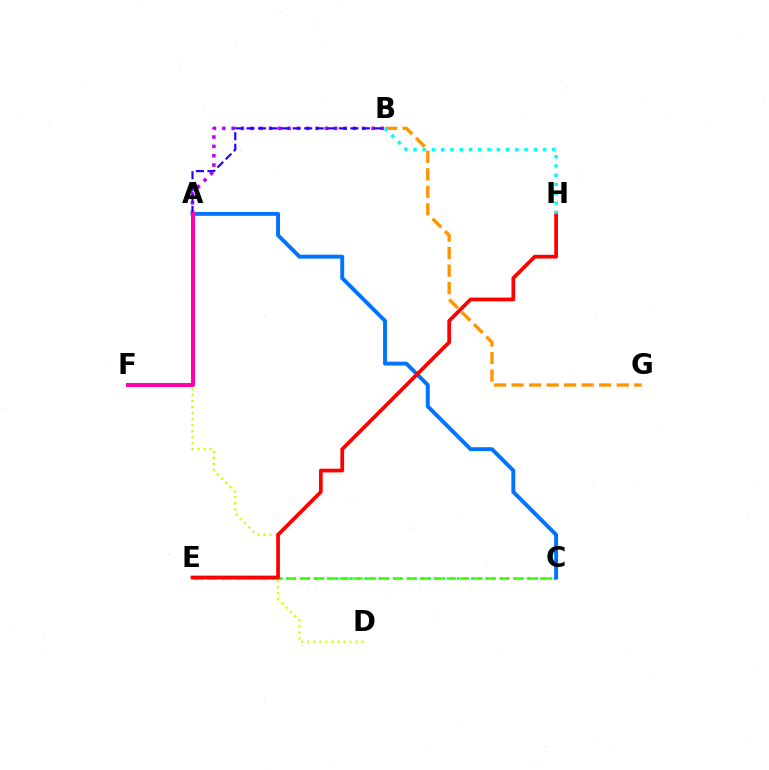{('A', 'D'): [{'color': '#d1ff00', 'line_style': 'dotted', 'thickness': 1.63}], ('A', 'B'): [{'color': '#b900ff', 'line_style': 'dotted', 'thickness': 2.53}, {'color': '#2500ff', 'line_style': 'dashed', 'thickness': 1.57}], ('C', 'E'): [{'color': '#00ff5c', 'line_style': 'dotted', 'thickness': 1.93}, {'color': '#3dff00', 'line_style': 'dashed', 'thickness': 1.81}], ('A', 'C'): [{'color': '#0074ff', 'line_style': 'solid', 'thickness': 2.82}], ('B', 'G'): [{'color': '#ff9400', 'line_style': 'dashed', 'thickness': 2.38}], ('A', 'F'): [{'color': '#ff00ac', 'line_style': 'solid', 'thickness': 2.85}], ('E', 'H'): [{'color': '#ff0000', 'line_style': 'solid', 'thickness': 2.69}], ('B', 'H'): [{'color': '#00fff6', 'line_style': 'dotted', 'thickness': 2.52}]}